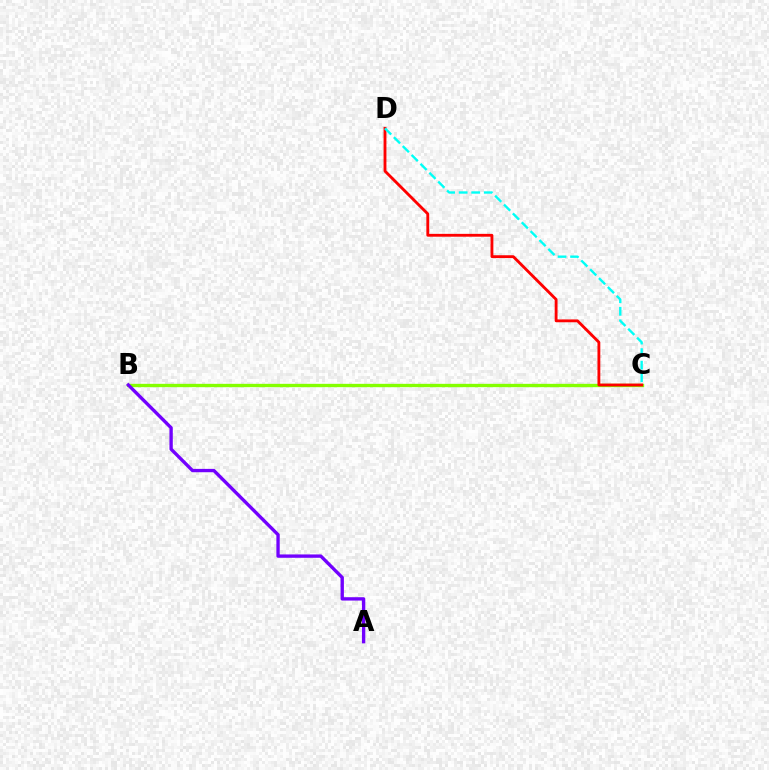{('B', 'C'): [{'color': '#84ff00', 'line_style': 'solid', 'thickness': 2.4}], ('C', 'D'): [{'color': '#ff0000', 'line_style': 'solid', 'thickness': 2.05}, {'color': '#00fff6', 'line_style': 'dashed', 'thickness': 1.7}], ('A', 'B'): [{'color': '#7200ff', 'line_style': 'solid', 'thickness': 2.41}]}